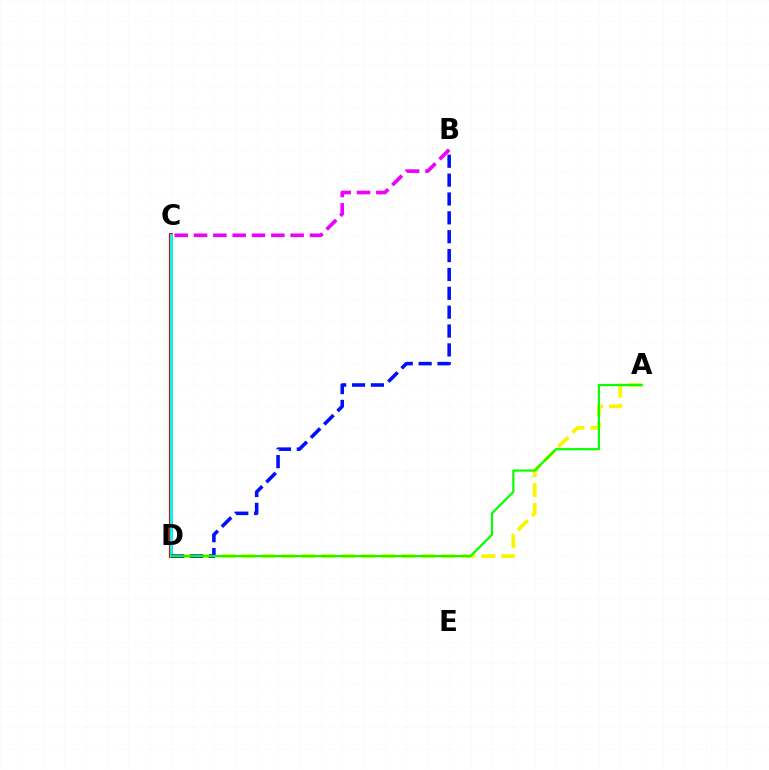{('A', 'D'): [{'color': '#fcf500', 'line_style': 'dashed', 'thickness': 2.72}, {'color': '#08ff00', 'line_style': 'solid', 'thickness': 1.59}], ('B', 'C'): [{'color': '#ee00ff', 'line_style': 'dashed', 'thickness': 2.63}], ('C', 'D'): [{'color': '#ff0000', 'line_style': 'solid', 'thickness': 2.91}, {'color': '#00fff6', 'line_style': 'solid', 'thickness': 2.02}], ('B', 'D'): [{'color': '#0010ff', 'line_style': 'dashed', 'thickness': 2.56}]}